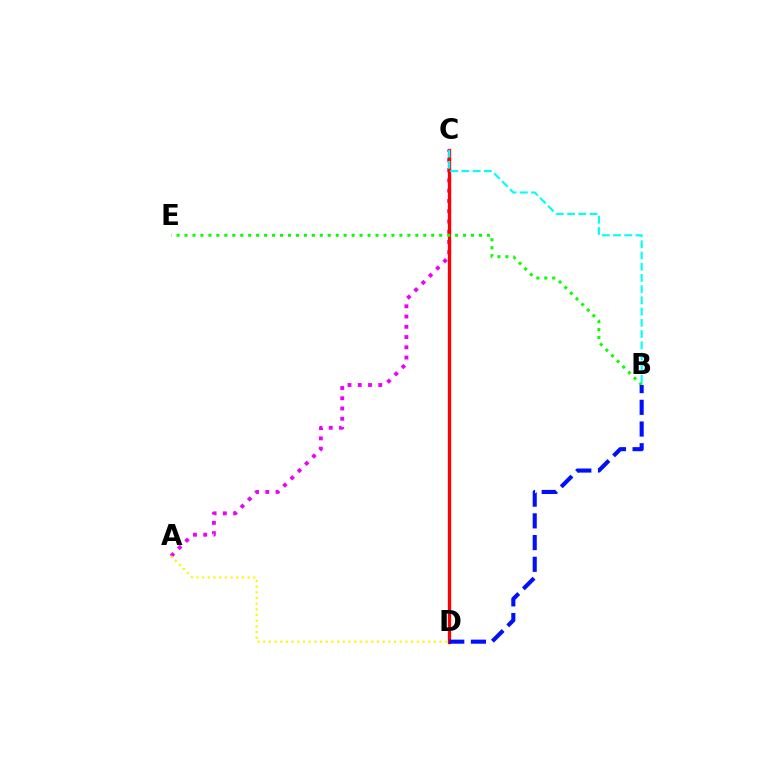{('A', 'C'): [{'color': '#ee00ff', 'line_style': 'dotted', 'thickness': 2.79}], ('C', 'D'): [{'color': '#ff0000', 'line_style': 'solid', 'thickness': 2.38}], ('B', 'E'): [{'color': '#08ff00', 'line_style': 'dotted', 'thickness': 2.16}], ('A', 'D'): [{'color': '#fcf500', 'line_style': 'dotted', 'thickness': 1.55}], ('B', 'D'): [{'color': '#0010ff', 'line_style': 'dashed', 'thickness': 2.95}], ('B', 'C'): [{'color': '#00fff6', 'line_style': 'dashed', 'thickness': 1.52}]}